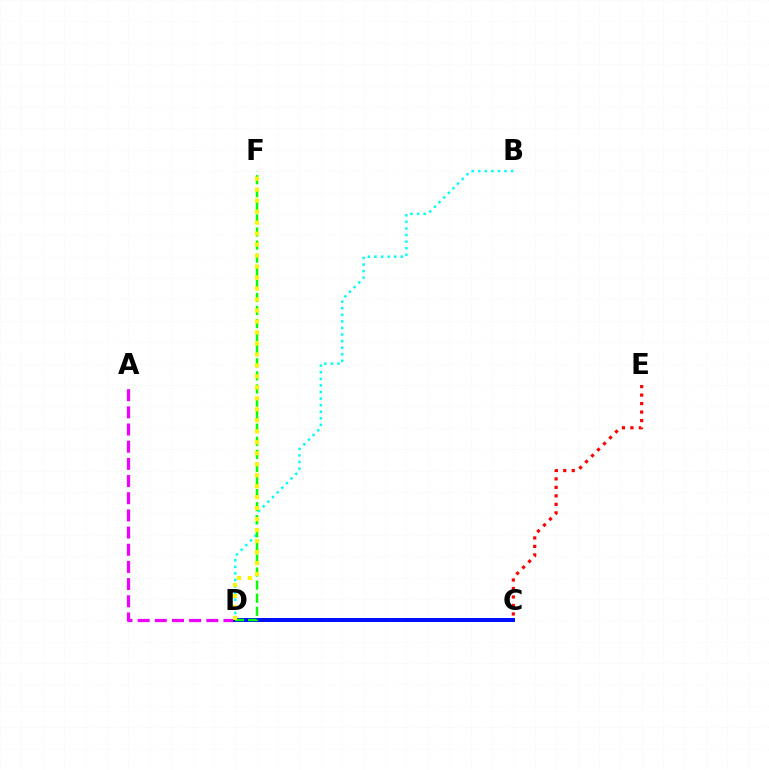{('A', 'D'): [{'color': '#ee00ff', 'line_style': 'dashed', 'thickness': 2.33}], ('B', 'D'): [{'color': '#00fff6', 'line_style': 'dotted', 'thickness': 1.79}], ('C', 'D'): [{'color': '#0010ff', 'line_style': 'solid', 'thickness': 2.86}], ('D', 'F'): [{'color': '#08ff00', 'line_style': 'dashed', 'thickness': 1.78}, {'color': '#fcf500', 'line_style': 'dotted', 'thickness': 2.98}], ('C', 'E'): [{'color': '#ff0000', 'line_style': 'dotted', 'thickness': 2.31}]}